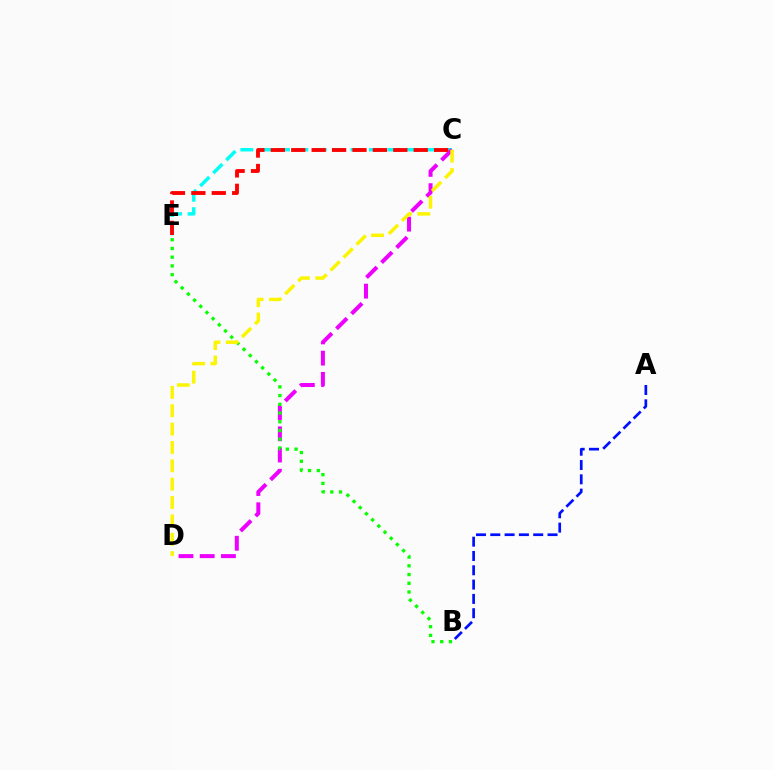{('A', 'B'): [{'color': '#0010ff', 'line_style': 'dashed', 'thickness': 1.94}], ('C', 'E'): [{'color': '#00fff6', 'line_style': 'dashed', 'thickness': 2.5}, {'color': '#ff0000', 'line_style': 'dashed', 'thickness': 2.77}], ('C', 'D'): [{'color': '#ee00ff', 'line_style': 'dashed', 'thickness': 2.88}, {'color': '#fcf500', 'line_style': 'dashed', 'thickness': 2.49}], ('B', 'E'): [{'color': '#08ff00', 'line_style': 'dotted', 'thickness': 2.37}]}